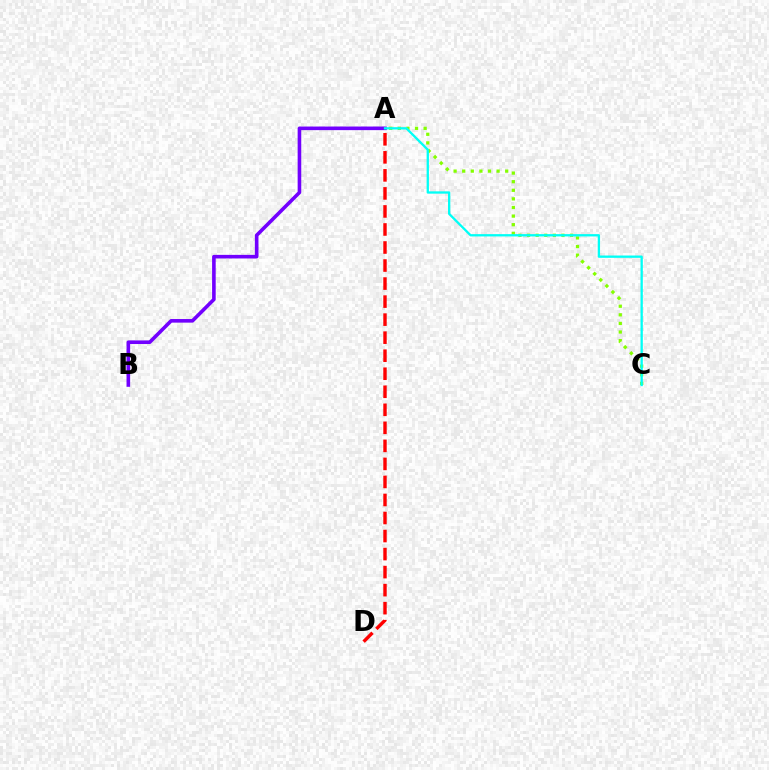{('A', 'C'): [{'color': '#84ff00', 'line_style': 'dotted', 'thickness': 2.34}, {'color': '#00fff6', 'line_style': 'solid', 'thickness': 1.66}], ('A', 'B'): [{'color': '#7200ff', 'line_style': 'solid', 'thickness': 2.59}], ('A', 'D'): [{'color': '#ff0000', 'line_style': 'dashed', 'thickness': 2.45}]}